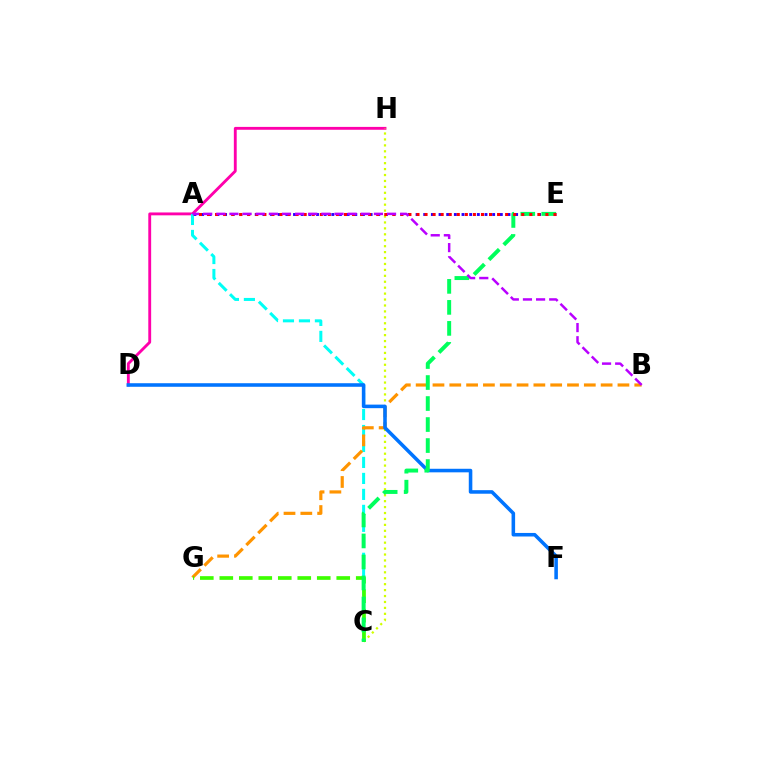{('A', 'E'): [{'color': '#2500ff', 'line_style': 'dotted', 'thickness': 2.08}, {'color': '#ff0000', 'line_style': 'dotted', 'thickness': 2.19}], ('D', 'H'): [{'color': '#ff00ac', 'line_style': 'solid', 'thickness': 2.06}], ('A', 'C'): [{'color': '#00fff6', 'line_style': 'dashed', 'thickness': 2.17}], ('B', 'G'): [{'color': '#ff9400', 'line_style': 'dashed', 'thickness': 2.28}], ('C', 'H'): [{'color': '#d1ff00', 'line_style': 'dotted', 'thickness': 1.61}], ('C', 'G'): [{'color': '#3dff00', 'line_style': 'dashed', 'thickness': 2.65}], ('D', 'F'): [{'color': '#0074ff', 'line_style': 'solid', 'thickness': 2.56}], ('C', 'E'): [{'color': '#00ff5c', 'line_style': 'dashed', 'thickness': 2.85}], ('A', 'B'): [{'color': '#b900ff', 'line_style': 'dashed', 'thickness': 1.78}]}